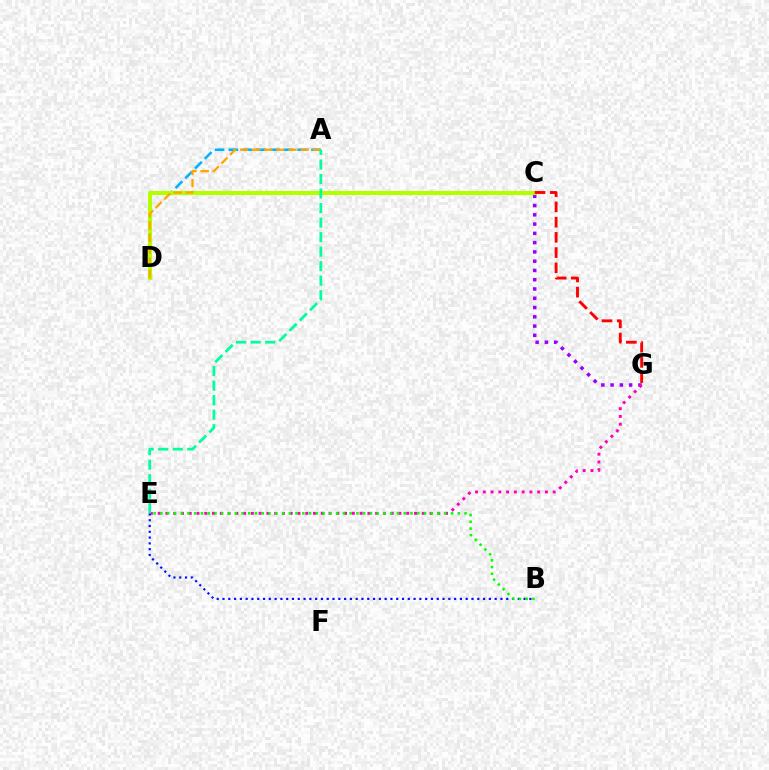{('A', 'D'): [{'color': '#00b5ff', 'line_style': 'dashed', 'thickness': 1.87}, {'color': '#ffa500', 'line_style': 'dashed', 'thickness': 1.64}], ('C', 'G'): [{'color': '#9b00ff', 'line_style': 'dotted', 'thickness': 2.52}, {'color': '#ff0000', 'line_style': 'dashed', 'thickness': 2.07}], ('C', 'D'): [{'color': '#b3ff00', 'line_style': 'solid', 'thickness': 2.98}], ('E', 'G'): [{'color': '#ff00bd', 'line_style': 'dotted', 'thickness': 2.11}], ('B', 'E'): [{'color': '#0010ff', 'line_style': 'dotted', 'thickness': 1.57}, {'color': '#08ff00', 'line_style': 'dotted', 'thickness': 1.84}], ('A', 'E'): [{'color': '#00ff9d', 'line_style': 'dashed', 'thickness': 1.97}]}